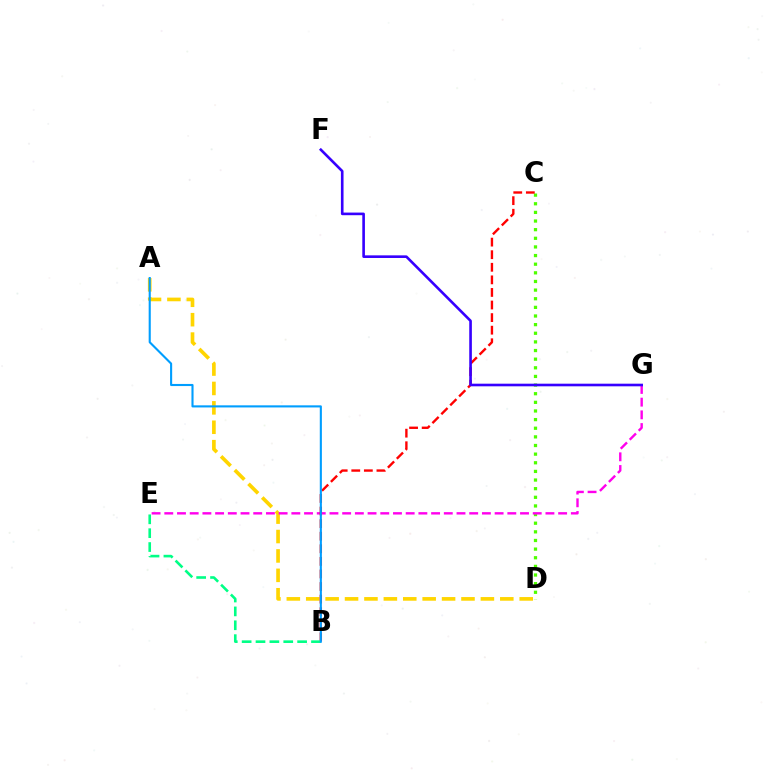{('C', 'D'): [{'color': '#4fff00', 'line_style': 'dotted', 'thickness': 2.35}], ('A', 'D'): [{'color': '#ffd500', 'line_style': 'dashed', 'thickness': 2.64}], ('E', 'G'): [{'color': '#ff00ed', 'line_style': 'dashed', 'thickness': 1.73}], ('B', 'C'): [{'color': '#ff0000', 'line_style': 'dashed', 'thickness': 1.71}], ('F', 'G'): [{'color': '#3700ff', 'line_style': 'solid', 'thickness': 1.89}], ('B', 'E'): [{'color': '#00ff86', 'line_style': 'dashed', 'thickness': 1.88}], ('A', 'B'): [{'color': '#009eff', 'line_style': 'solid', 'thickness': 1.52}]}